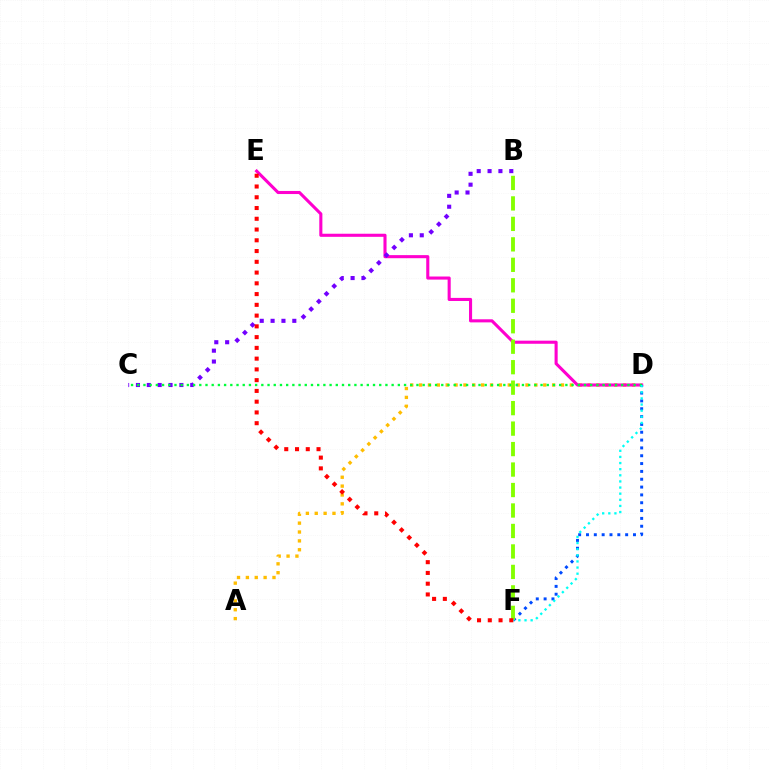{('A', 'D'): [{'color': '#ffbd00', 'line_style': 'dotted', 'thickness': 2.41}], ('D', 'E'): [{'color': '#ff00cf', 'line_style': 'solid', 'thickness': 2.22}], ('B', 'C'): [{'color': '#7200ff', 'line_style': 'dotted', 'thickness': 2.95}], ('D', 'F'): [{'color': '#004bff', 'line_style': 'dotted', 'thickness': 2.13}, {'color': '#00fff6', 'line_style': 'dotted', 'thickness': 1.66}], ('C', 'D'): [{'color': '#00ff39', 'line_style': 'dotted', 'thickness': 1.69}], ('B', 'F'): [{'color': '#84ff00', 'line_style': 'dashed', 'thickness': 2.78}], ('E', 'F'): [{'color': '#ff0000', 'line_style': 'dotted', 'thickness': 2.92}]}